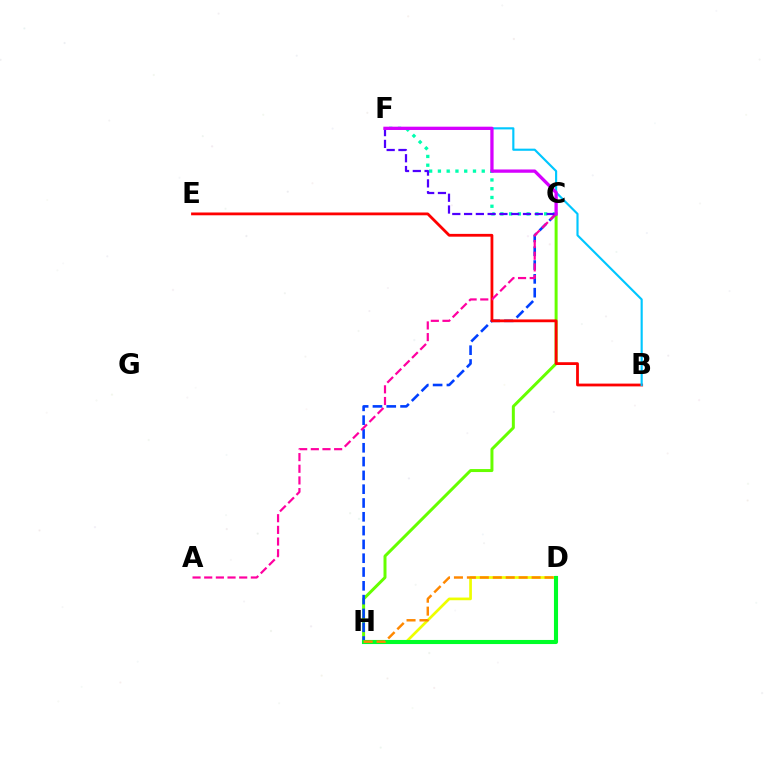{('C', 'H'): [{'color': '#66ff00', 'line_style': 'solid', 'thickness': 2.15}, {'color': '#003fff', 'line_style': 'dashed', 'thickness': 1.88}], ('C', 'F'): [{'color': '#00ffaf', 'line_style': 'dotted', 'thickness': 2.38}, {'color': '#4f00ff', 'line_style': 'dashed', 'thickness': 1.6}, {'color': '#d600ff', 'line_style': 'solid', 'thickness': 2.37}], ('D', 'H'): [{'color': '#eeff00', 'line_style': 'solid', 'thickness': 1.94}, {'color': '#00ff27', 'line_style': 'solid', 'thickness': 2.95}, {'color': '#ff8800', 'line_style': 'dashed', 'thickness': 1.76}], ('B', 'E'): [{'color': '#ff0000', 'line_style': 'solid', 'thickness': 2.01}], ('B', 'F'): [{'color': '#00c7ff', 'line_style': 'solid', 'thickness': 1.54}], ('A', 'C'): [{'color': '#ff00a0', 'line_style': 'dashed', 'thickness': 1.58}]}